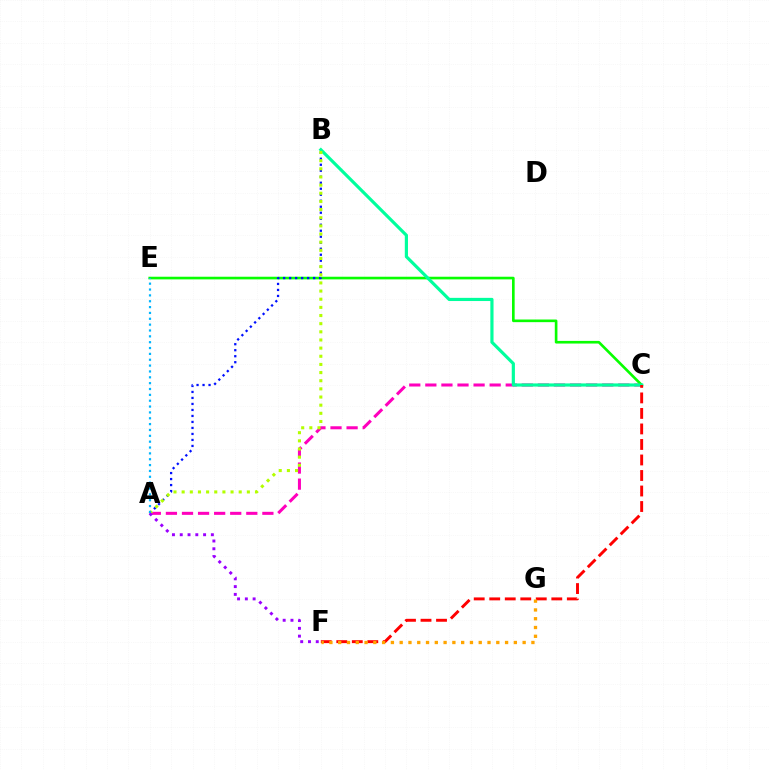{('A', 'C'): [{'color': '#ff00bd', 'line_style': 'dashed', 'thickness': 2.18}], ('C', 'E'): [{'color': '#08ff00', 'line_style': 'solid', 'thickness': 1.9}], ('A', 'B'): [{'color': '#0010ff', 'line_style': 'dotted', 'thickness': 1.63}, {'color': '#b3ff00', 'line_style': 'dotted', 'thickness': 2.21}], ('B', 'C'): [{'color': '#00ff9d', 'line_style': 'solid', 'thickness': 2.29}], ('C', 'F'): [{'color': '#ff0000', 'line_style': 'dashed', 'thickness': 2.11}], ('F', 'G'): [{'color': '#ffa500', 'line_style': 'dotted', 'thickness': 2.39}], ('A', 'E'): [{'color': '#00b5ff', 'line_style': 'dotted', 'thickness': 1.59}], ('A', 'F'): [{'color': '#9b00ff', 'line_style': 'dotted', 'thickness': 2.11}]}